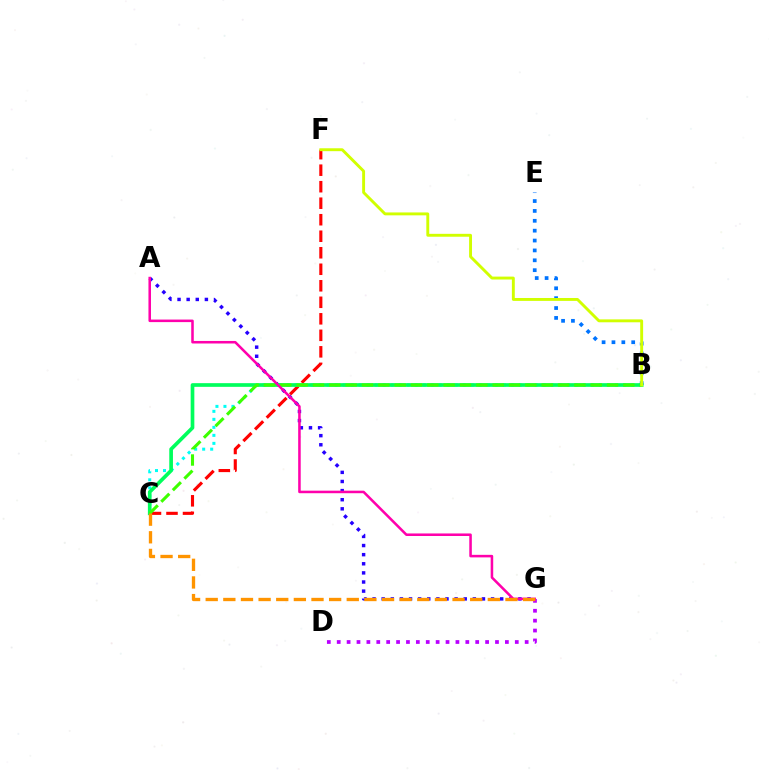{('B', 'E'): [{'color': '#0074ff', 'line_style': 'dotted', 'thickness': 2.68}], ('D', 'G'): [{'color': '#b900ff', 'line_style': 'dotted', 'thickness': 2.69}], ('C', 'F'): [{'color': '#ff0000', 'line_style': 'dashed', 'thickness': 2.24}], ('A', 'G'): [{'color': '#2500ff', 'line_style': 'dotted', 'thickness': 2.48}, {'color': '#ff00ac', 'line_style': 'solid', 'thickness': 1.83}], ('B', 'C'): [{'color': '#00fff6', 'line_style': 'dotted', 'thickness': 2.18}, {'color': '#00ff5c', 'line_style': 'solid', 'thickness': 2.65}, {'color': '#3dff00', 'line_style': 'dashed', 'thickness': 2.22}], ('C', 'G'): [{'color': '#ff9400', 'line_style': 'dashed', 'thickness': 2.4}], ('B', 'F'): [{'color': '#d1ff00', 'line_style': 'solid', 'thickness': 2.09}]}